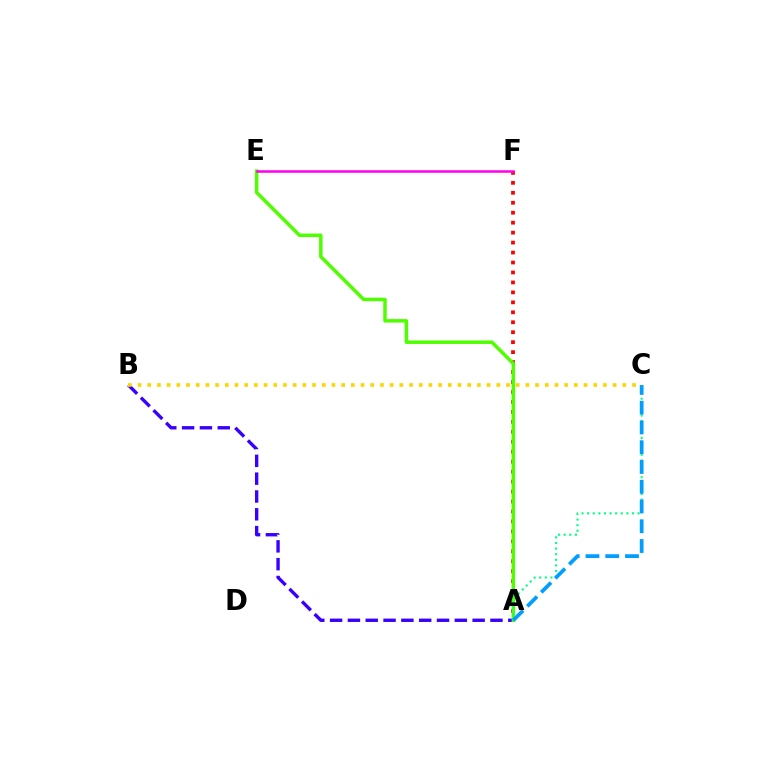{('A', 'F'): [{'color': '#ff0000', 'line_style': 'dotted', 'thickness': 2.71}], ('A', 'B'): [{'color': '#3700ff', 'line_style': 'dashed', 'thickness': 2.42}], ('A', 'E'): [{'color': '#4fff00', 'line_style': 'solid', 'thickness': 2.51}], ('A', 'C'): [{'color': '#00ff86', 'line_style': 'dotted', 'thickness': 1.52}, {'color': '#009eff', 'line_style': 'dashed', 'thickness': 2.68}], ('B', 'C'): [{'color': '#ffd500', 'line_style': 'dotted', 'thickness': 2.63}], ('E', 'F'): [{'color': '#ff00ed', 'line_style': 'solid', 'thickness': 1.81}]}